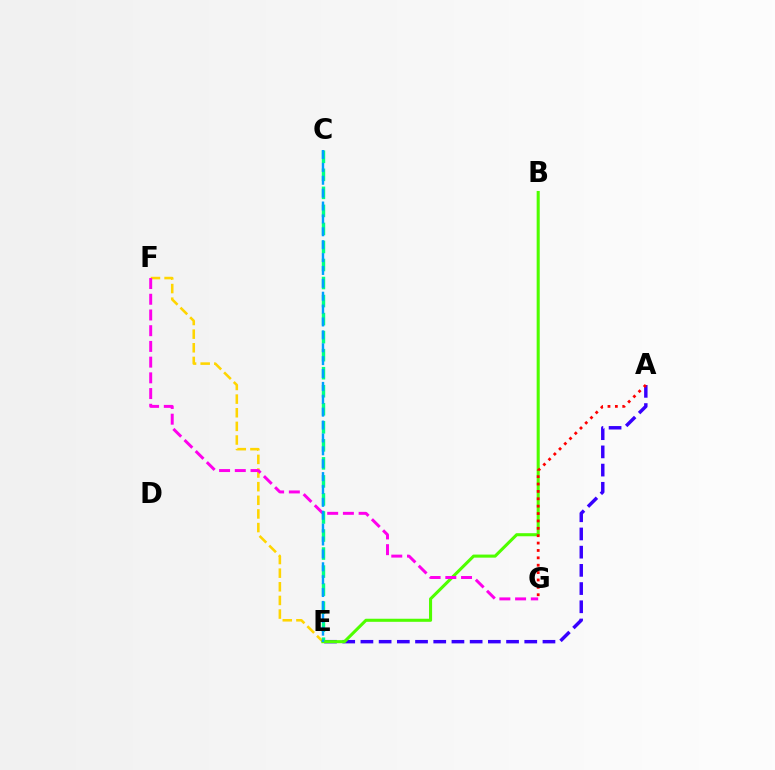{('E', 'F'): [{'color': '#ffd500', 'line_style': 'dashed', 'thickness': 1.85}], ('A', 'E'): [{'color': '#3700ff', 'line_style': 'dashed', 'thickness': 2.47}], ('C', 'E'): [{'color': '#00ff86', 'line_style': 'dashed', 'thickness': 2.45}, {'color': '#009eff', 'line_style': 'dashed', 'thickness': 1.75}], ('B', 'E'): [{'color': '#4fff00', 'line_style': 'solid', 'thickness': 2.21}], ('F', 'G'): [{'color': '#ff00ed', 'line_style': 'dashed', 'thickness': 2.14}], ('A', 'G'): [{'color': '#ff0000', 'line_style': 'dotted', 'thickness': 2.01}]}